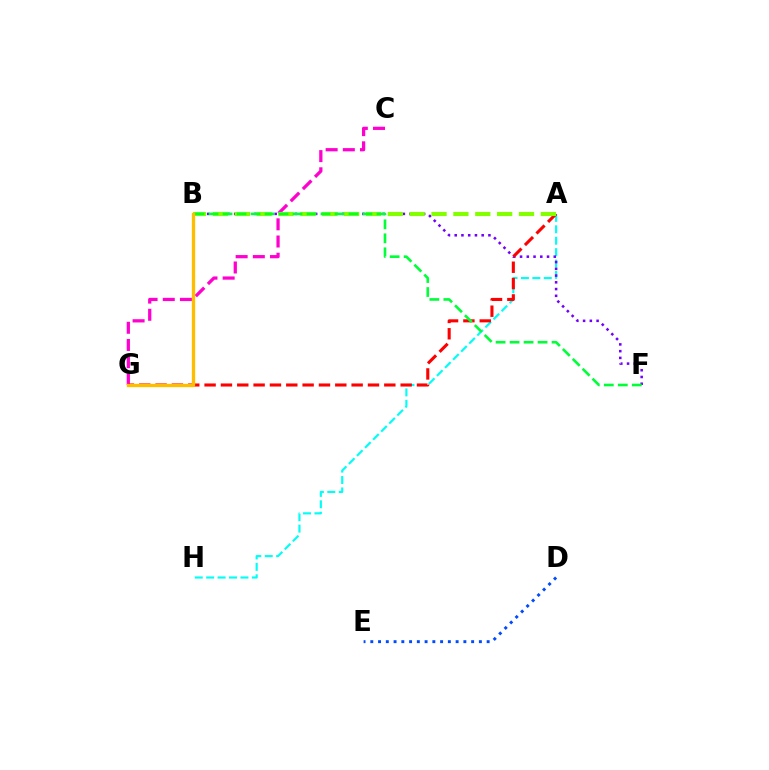{('D', 'E'): [{'color': '#004bff', 'line_style': 'dotted', 'thickness': 2.11}], ('A', 'H'): [{'color': '#00fff6', 'line_style': 'dashed', 'thickness': 1.55}], ('C', 'G'): [{'color': '#ff00cf', 'line_style': 'dashed', 'thickness': 2.33}], ('B', 'F'): [{'color': '#7200ff', 'line_style': 'dotted', 'thickness': 1.83}, {'color': '#00ff39', 'line_style': 'dashed', 'thickness': 1.9}], ('A', 'G'): [{'color': '#ff0000', 'line_style': 'dashed', 'thickness': 2.22}], ('A', 'B'): [{'color': '#84ff00', 'line_style': 'dashed', 'thickness': 2.97}], ('B', 'G'): [{'color': '#ffbd00', 'line_style': 'solid', 'thickness': 2.39}]}